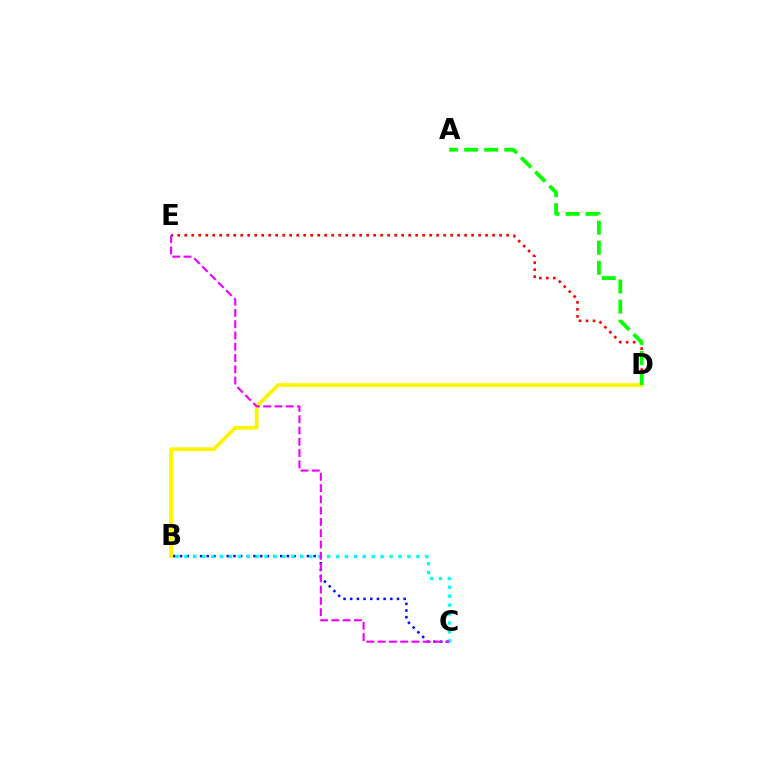{('B', 'C'): [{'color': '#0010ff', 'line_style': 'dotted', 'thickness': 1.82}, {'color': '#00fff6', 'line_style': 'dotted', 'thickness': 2.42}], ('D', 'E'): [{'color': '#ff0000', 'line_style': 'dotted', 'thickness': 1.9}], ('B', 'D'): [{'color': '#fcf500', 'line_style': 'solid', 'thickness': 2.7}], ('C', 'E'): [{'color': '#ee00ff', 'line_style': 'dashed', 'thickness': 1.53}], ('A', 'D'): [{'color': '#08ff00', 'line_style': 'dashed', 'thickness': 2.73}]}